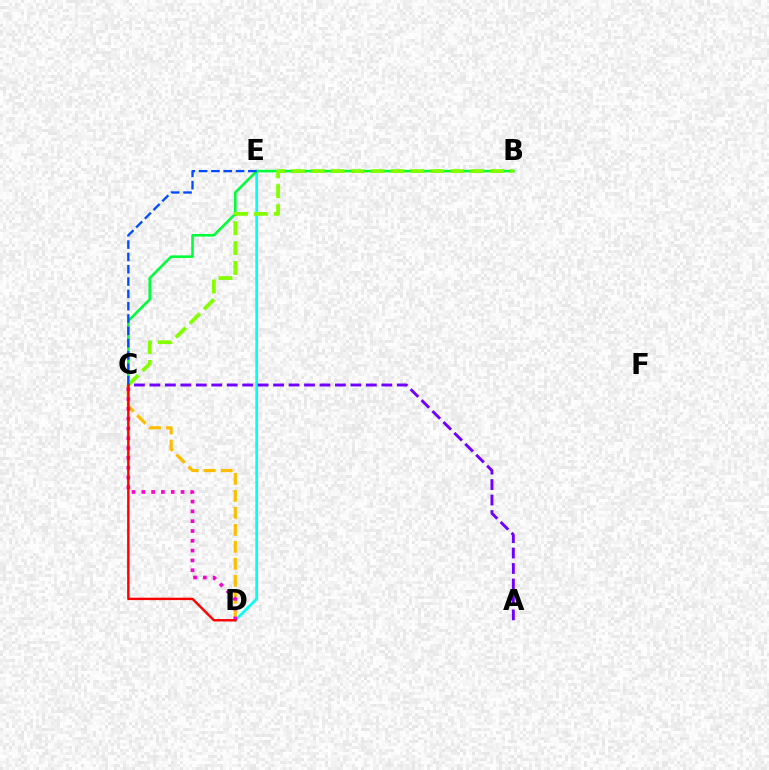{('C', 'D'): [{'color': '#ffbd00', 'line_style': 'dashed', 'thickness': 2.31}, {'color': '#ff00cf', 'line_style': 'dotted', 'thickness': 2.66}, {'color': '#ff0000', 'line_style': 'solid', 'thickness': 1.73}], ('D', 'E'): [{'color': '#00fff6', 'line_style': 'solid', 'thickness': 1.94}], ('B', 'C'): [{'color': '#00ff39', 'line_style': 'solid', 'thickness': 1.86}, {'color': '#84ff00', 'line_style': 'dashed', 'thickness': 2.71}], ('A', 'C'): [{'color': '#7200ff', 'line_style': 'dashed', 'thickness': 2.1}], ('C', 'E'): [{'color': '#004bff', 'line_style': 'dashed', 'thickness': 1.67}]}